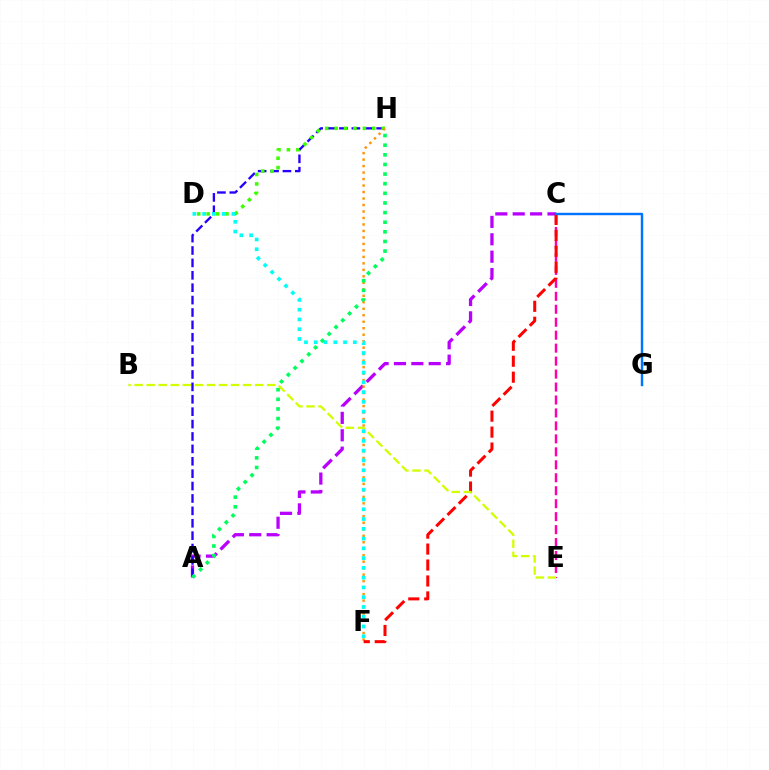{('A', 'C'): [{'color': '#b900ff', 'line_style': 'dashed', 'thickness': 2.36}], ('A', 'H'): [{'color': '#2500ff', 'line_style': 'dashed', 'thickness': 1.68}, {'color': '#00ff5c', 'line_style': 'dotted', 'thickness': 2.62}], ('C', 'E'): [{'color': '#ff00ac', 'line_style': 'dashed', 'thickness': 1.76}], ('D', 'H'): [{'color': '#3dff00', 'line_style': 'dotted', 'thickness': 2.56}], ('F', 'H'): [{'color': '#ff9400', 'line_style': 'dotted', 'thickness': 1.76}], ('C', 'F'): [{'color': '#ff0000', 'line_style': 'dashed', 'thickness': 2.17}], ('B', 'E'): [{'color': '#d1ff00', 'line_style': 'dashed', 'thickness': 1.64}], ('D', 'F'): [{'color': '#00fff6', 'line_style': 'dotted', 'thickness': 2.65}], ('C', 'G'): [{'color': '#0074ff', 'line_style': 'solid', 'thickness': 1.74}]}